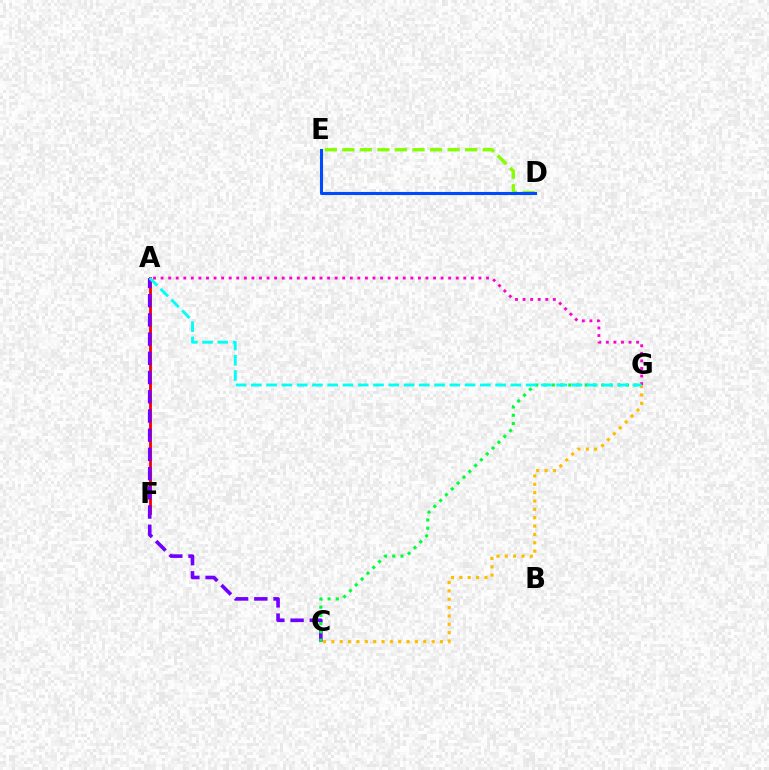{('A', 'F'): [{'color': '#ff0000', 'line_style': 'solid', 'thickness': 2.05}], ('A', 'C'): [{'color': '#7200ff', 'line_style': 'dashed', 'thickness': 2.61}], ('D', 'E'): [{'color': '#84ff00', 'line_style': 'dashed', 'thickness': 2.38}, {'color': '#004bff', 'line_style': 'solid', 'thickness': 2.22}], ('A', 'G'): [{'color': '#ff00cf', 'line_style': 'dotted', 'thickness': 2.06}, {'color': '#00fff6', 'line_style': 'dashed', 'thickness': 2.07}], ('C', 'G'): [{'color': '#ffbd00', 'line_style': 'dotted', 'thickness': 2.27}, {'color': '#00ff39', 'line_style': 'dotted', 'thickness': 2.24}]}